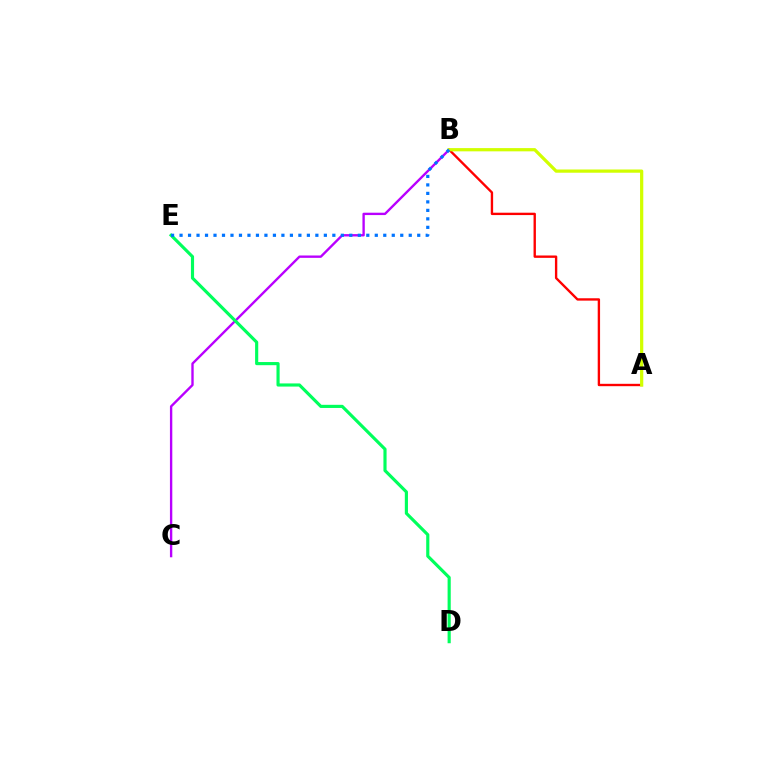{('B', 'C'): [{'color': '#b900ff', 'line_style': 'solid', 'thickness': 1.7}], ('A', 'B'): [{'color': '#ff0000', 'line_style': 'solid', 'thickness': 1.7}, {'color': '#d1ff00', 'line_style': 'solid', 'thickness': 2.33}], ('D', 'E'): [{'color': '#00ff5c', 'line_style': 'solid', 'thickness': 2.26}], ('B', 'E'): [{'color': '#0074ff', 'line_style': 'dotted', 'thickness': 2.31}]}